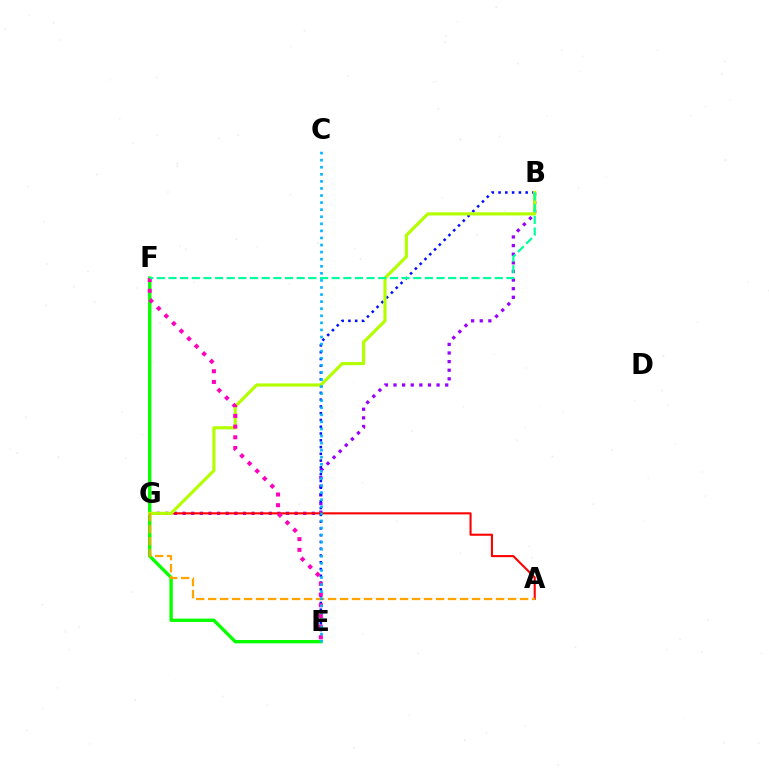{('B', 'G'): [{'color': '#9b00ff', 'line_style': 'dotted', 'thickness': 2.34}, {'color': '#b3ff00', 'line_style': 'solid', 'thickness': 2.27}], ('A', 'G'): [{'color': '#ff0000', 'line_style': 'solid', 'thickness': 1.51}, {'color': '#ffa500', 'line_style': 'dashed', 'thickness': 1.63}], ('B', 'E'): [{'color': '#0010ff', 'line_style': 'dotted', 'thickness': 1.84}], ('E', 'F'): [{'color': '#08ff00', 'line_style': 'solid', 'thickness': 2.42}, {'color': '#ff00bd', 'line_style': 'dotted', 'thickness': 2.91}], ('C', 'E'): [{'color': '#00b5ff', 'line_style': 'dotted', 'thickness': 1.92}], ('B', 'F'): [{'color': '#00ff9d', 'line_style': 'dashed', 'thickness': 1.58}]}